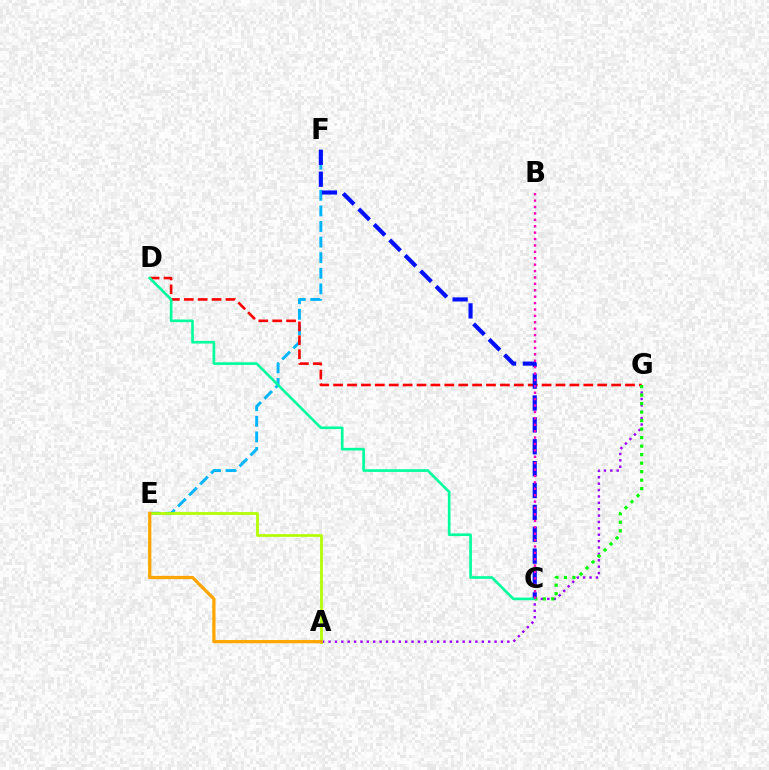{('E', 'F'): [{'color': '#00b5ff', 'line_style': 'dashed', 'thickness': 2.12}], ('A', 'G'): [{'color': '#9b00ff', 'line_style': 'dotted', 'thickness': 1.73}], ('D', 'G'): [{'color': '#ff0000', 'line_style': 'dashed', 'thickness': 1.89}], ('C', 'F'): [{'color': '#0010ff', 'line_style': 'dashed', 'thickness': 2.97}], ('C', 'G'): [{'color': '#08ff00', 'line_style': 'dotted', 'thickness': 2.31}], ('A', 'E'): [{'color': '#b3ff00', 'line_style': 'solid', 'thickness': 1.96}, {'color': '#ffa500', 'line_style': 'solid', 'thickness': 2.33}], ('C', 'D'): [{'color': '#00ff9d', 'line_style': 'solid', 'thickness': 1.9}], ('B', 'C'): [{'color': '#ff00bd', 'line_style': 'dotted', 'thickness': 1.74}]}